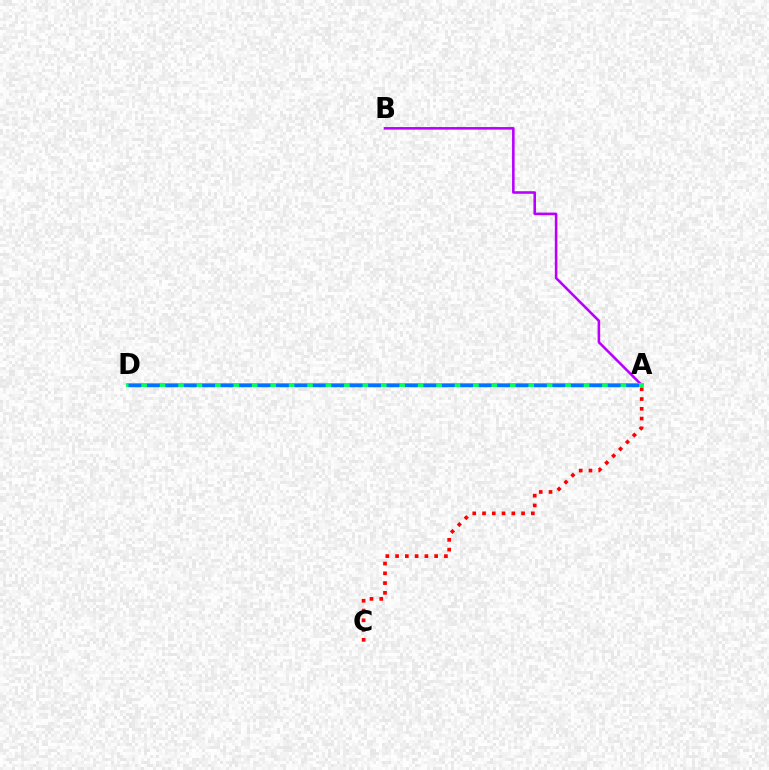{('A', 'B'): [{'color': '#b900ff', 'line_style': 'solid', 'thickness': 1.85}], ('A', 'D'): [{'color': '#d1ff00', 'line_style': 'dotted', 'thickness': 1.61}, {'color': '#00ff5c', 'line_style': 'solid', 'thickness': 2.81}, {'color': '#0074ff', 'line_style': 'dashed', 'thickness': 2.5}], ('A', 'C'): [{'color': '#ff0000', 'line_style': 'dotted', 'thickness': 2.65}]}